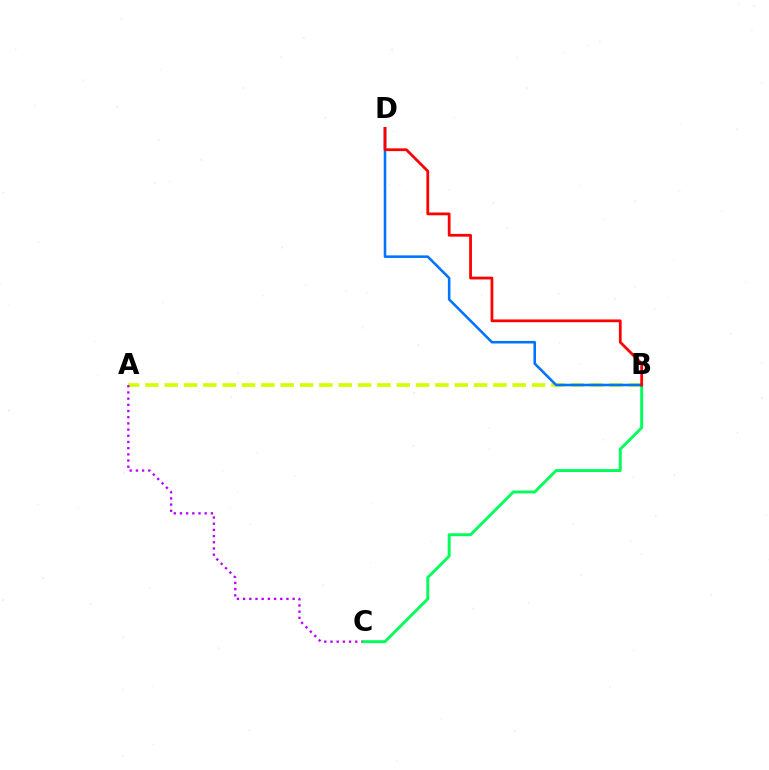{('A', 'B'): [{'color': '#d1ff00', 'line_style': 'dashed', 'thickness': 2.63}], ('A', 'C'): [{'color': '#b900ff', 'line_style': 'dotted', 'thickness': 1.68}], ('B', 'C'): [{'color': '#00ff5c', 'line_style': 'solid', 'thickness': 2.1}], ('B', 'D'): [{'color': '#0074ff', 'line_style': 'solid', 'thickness': 1.84}, {'color': '#ff0000', 'line_style': 'solid', 'thickness': 1.99}]}